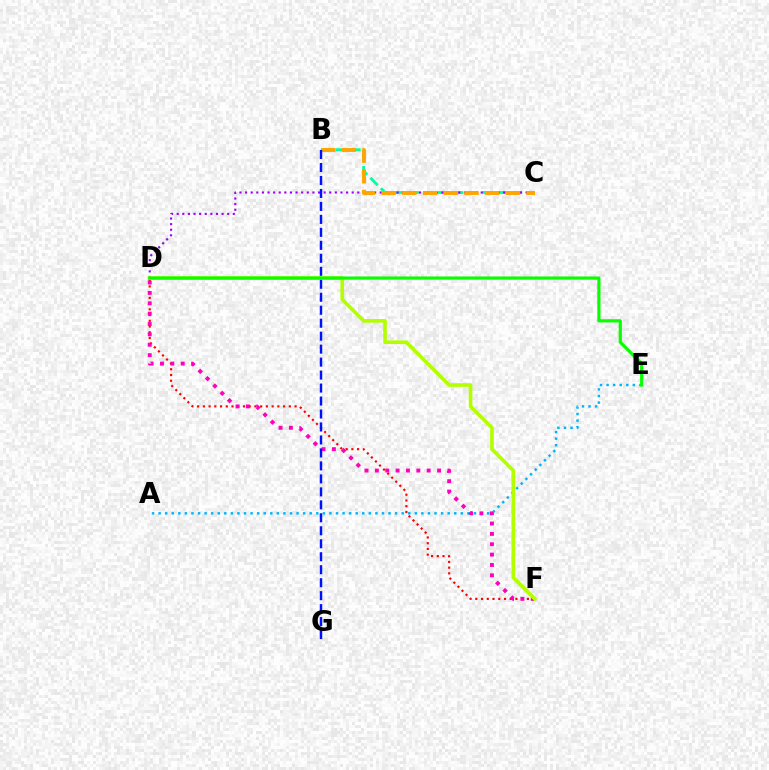{('D', 'F'): [{'color': '#ff0000', 'line_style': 'dotted', 'thickness': 1.56}, {'color': '#ff00bd', 'line_style': 'dotted', 'thickness': 2.82}, {'color': '#b3ff00', 'line_style': 'solid', 'thickness': 2.63}], ('B', 'C'): [{'color': '#00ff9d', 'line_style': 'dashed', 'thickness': 2.0}, {'color': '#ffa500', 'line_style': 'dashed', 'thickness': 2.81}], ('A', 'E'): [{'color': '#00b5ff', 'line_style': 'dotted', 'thickness': 1.78}], ('C', 'D'): [{'color': '#9b00ff', 'line_style': 'dotted', 'thickness': 1.52}], ('B', 'G'): [{'color': '#0010ff', 'line_style': 'dashed', 'thickness': 1.76}], ('D', 'E'): [{'color': '#08ff00', 'line_style': 'solid', 'thickness': 2.29}]}